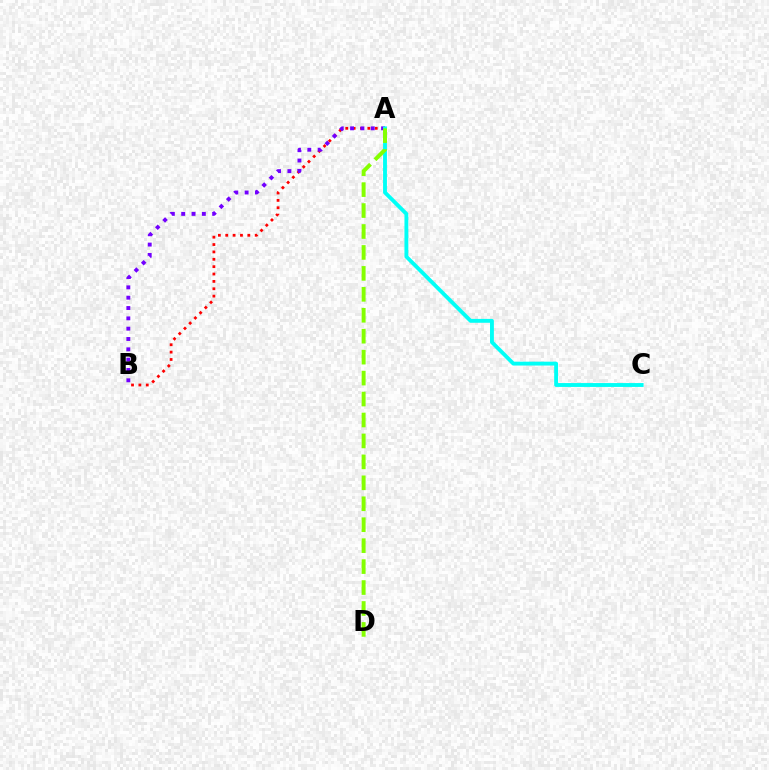{('A', 'B'): [{'color': '#ff0000', 'line_style': 'dotted', 'thickness': 2.0}, {'color': '#7200ff', 'line_style': 'dotted', 'thickness': 2.81}], ('A', 'C'): [{'color': '#00fff6', 'line_style': 'solid', 'thickness': 2.78}], ('A', 'D'): [{'color': '#84ff00', 'line_style': 'dashed', 'thickness': 2.85}]}